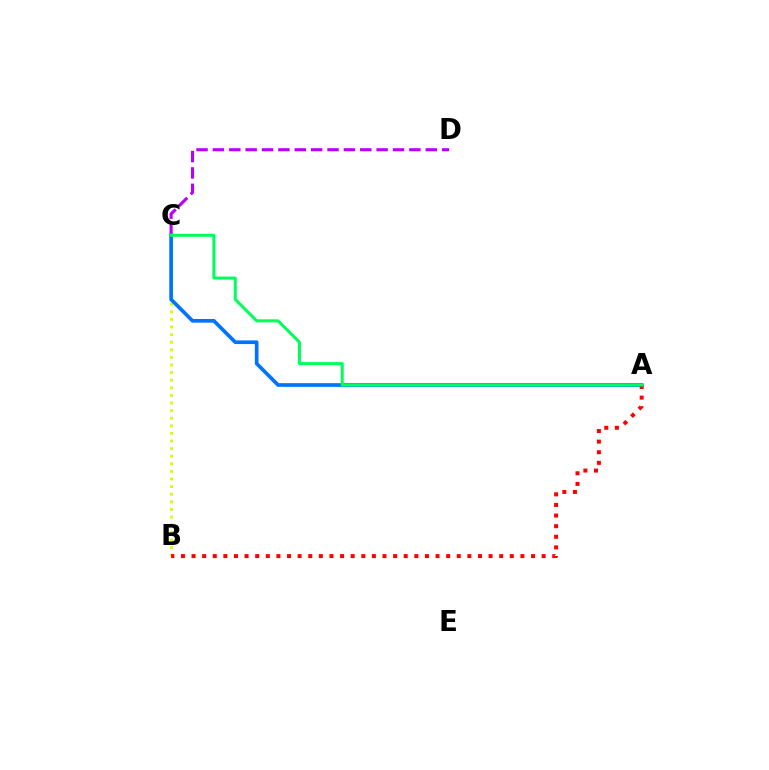{('B', 'C'): [{'color': '#d1ff00', 'line_style': 'dotted', 'thickness': 2.07}], ('C', 'D'): [{'color': '#b900ff', 'line_style': 'dashed', 'thickness': 2.22}], ('A', 'C'): [{'color': '#0074ff', 'line_style': 'solid', 'thickness': 2.65}, {'color': '#00ff5c', 'line_style': 'solid', 'thickness': 2.16}], ('A', 'B'): [{'color': '#ff0000', 'line_style': 'dotted', 'thickness': 2.88}]}